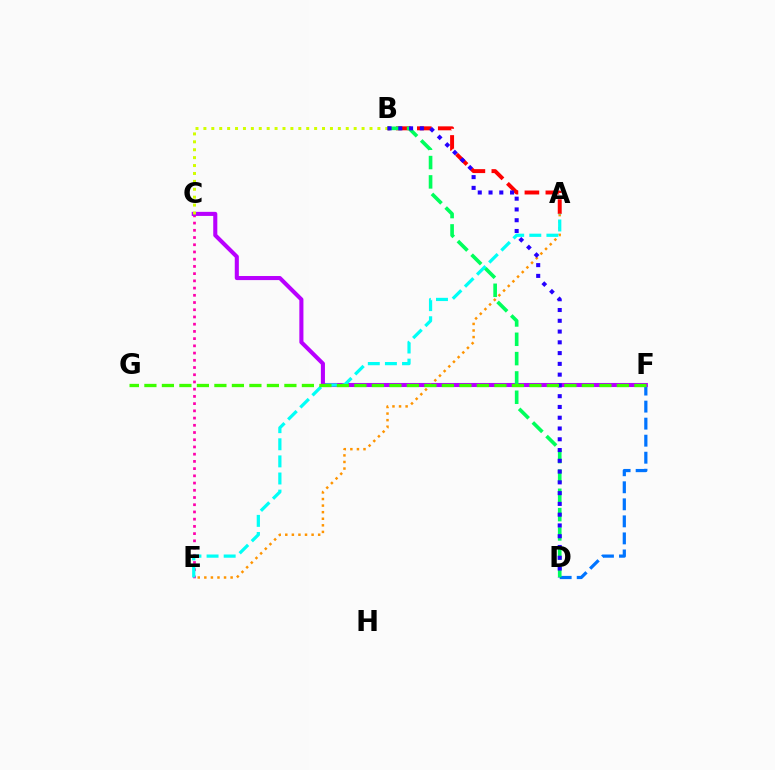{('D', 'F'): [{'color': '#0074ff', 'line_style': 'dashed', 'thickness': 2.31}], ('C', 'E'): [{'color': '#ff00ac', 'line_style': 'dotted', 'thickness': 1.96}], ('C', 'F'): [{'color': '#b900ff', 'line_style': 'solid', 'thickness': 2.94}], ('B', 'C'): [{'color': '#d1ff00', 'line_style': 'dotted', 'thickness': 2.15}], ('A', 'B'): [{'color': '#ff0000', 'line_style': 'dashed', 'thickness': 2.85}], ('A', 'E'): [{'color': '#ff9400', 'line_style': 'dotted', 'thickness': 1.79}, {'color': '#00fff6', 'line_style': 'dashed', 'thickness': 2.32}], ('B', 'D'): [{'color': '#00ff5c', 'line_style': 'dashed', 'thickness': 2.63}, {'color': '#2500ff', 'line_style': 'dotted', 'thickness': 2.93}], ('F', 'G'): [{'color': '#3dff00', 'line_style': 'dashed', 'thickness': 2.38}]}